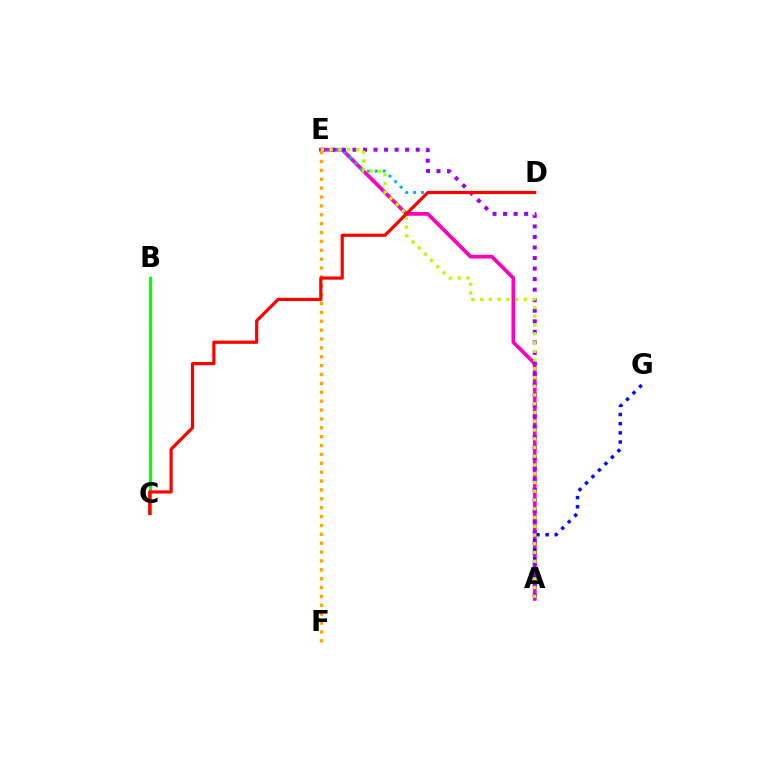{('B', 'C'): [{'color': '#00ff9d', 'line_style': 'dotted', 'thickness': 2.23}, {'color': '#08ff00', 'line_style': 'solid', 'thickness': 2.31}], ('A', 'E'): [{'color': '#ff00bd', 'line_style': 'solid', 'thickness': 2.68}, {'color': '#9b00ff', 'line_style': 'dotted', 'thickness': 2.86}, {'color': '#b3ff00', 'line_style': 'dotted', 'thickness': 2.38}], ('D', 'E'): [{'color': '#00b5ff', 'line_style': 'dotted', 'thickness': 2.13}], ('A', 'G'): [{'color': '#0010ff', 'line_style': 'dotted', 'thickness': 2.49}], ('E', 'F'): [{'color': '#ffa500', 'line_style': 'dotted', 'thickness': 2.41}], ('C', 'D'): [{'color': '#ff0000', 'line_style': 'solid', 'thickness': 2.3}]}